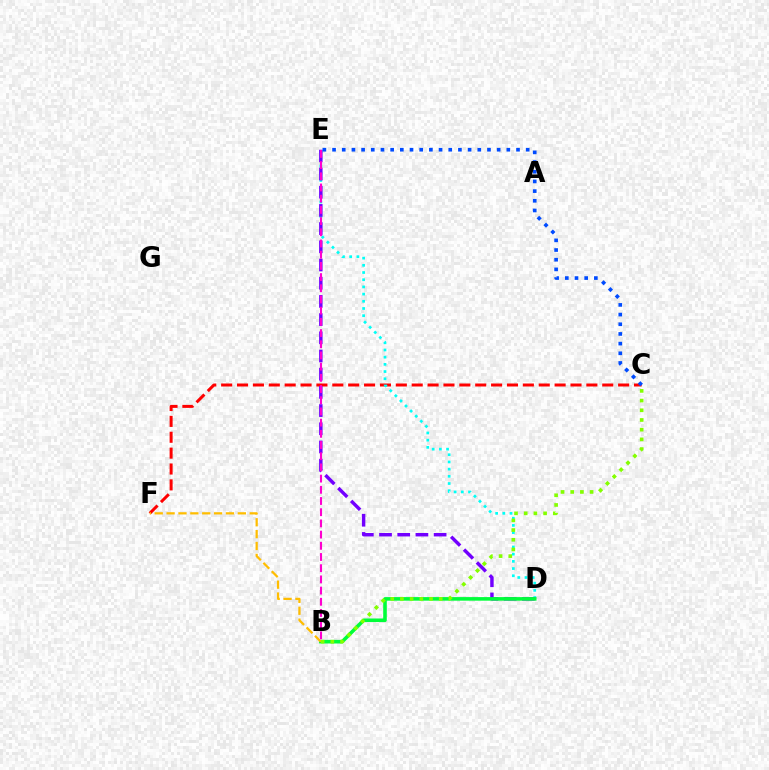{('C', 'F'): [{'color': '#ff0000', 'line_style': 'dashed', 'thickness': 2.16}], ('D', 'E'): [{'color': '#00fff6', 'line_style': 'dotted', 'thickness': 1.95}, {'color': '#7200ff', 'line_style': 'dashed', 'thickness': 2.47}], ('B', 'D'): [{'color': '#00ff39', 'line_style': 'solid', 'thickness': 2.58}], ('B', 'F'): [{'color': '#ffbd00', 'line_style': 'dashed', 'thickness': 1.61}], ('B', 'C'): [{'color': '#84ff00', 'line_style': 'dotted', 'thickness': 2.63}], ('B', 'E'): [{'color': '#ff00cf', 'line_style': 'dashed', 'thickness': 1.52}], ('C', 'E'): [{'color': '#004bff', 'line_style': 'dotted', 'thickness': 2.63}]}